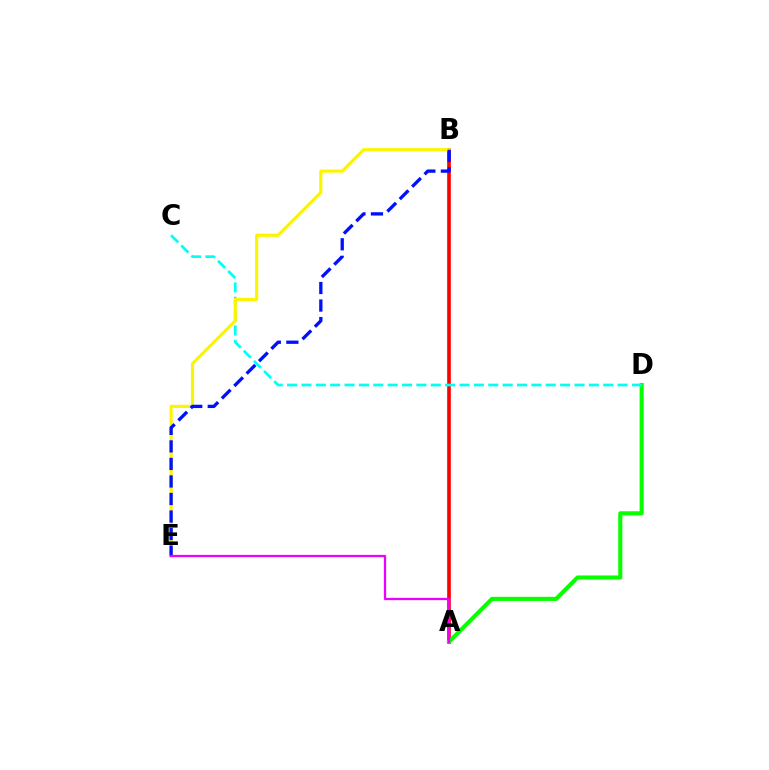{('A', 'B'): [{'color': '#ff0000', 'line_style': 'solid', 'thickness': 2.63}], ('A', 'D'): [{'color': '#08ff00', 'line_style': 'solid', 'thickness': 2.96}], ('C', 'D'): [{'color': '#00fff6', 'line_style': 'dashed', 'thickness': 1.95}], ('B', 'E'): [{'color': '#fcf500', 'line_style': 'solid', 'thickness': 2.28}, {'color': '#0010ff', 'line_style': 'dashed', 'thickness': 2.38}], ('A', 'E'): [{'color': '#ee00ff', 'line_style': 'solid', 'thickness': 1.63}]}